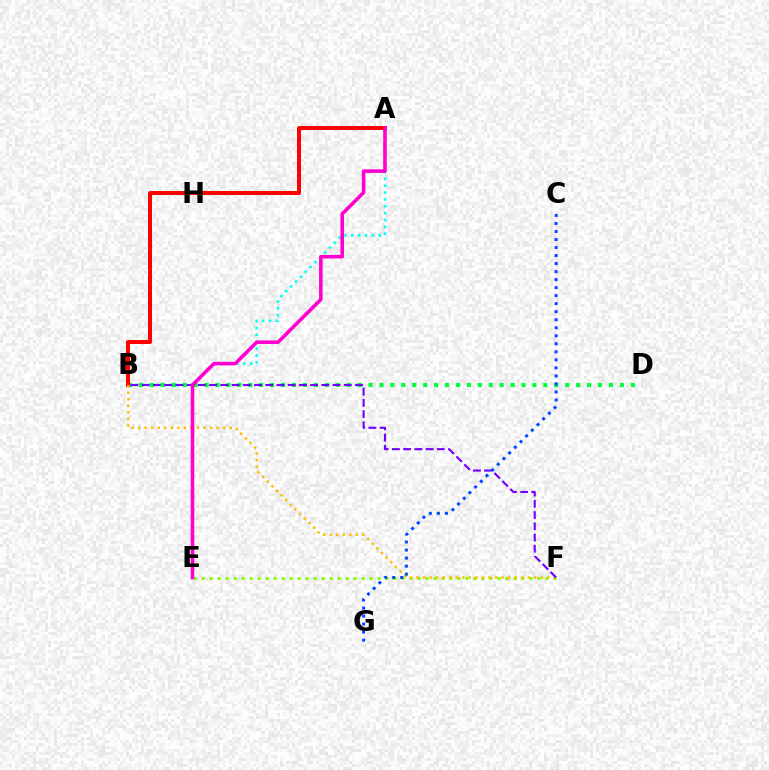{('E', 'F'): [{'color': '#84ff00', 'line_style': 'dotted', 'thickness': 2.17}], ('A', 'B'): [{'color': '#00fff6', 'line_style': 'dotted', 'thickness': 1.86}, {'color': '#ff0000', 'line_style': 'solid', 'thickness': 2.87}], ('B', 'D'): [{'color': '#00ff39', 'line_style': 'dotted', 'thickness': 2.97}], ('B', 'F'): [{'color': '#ffbd00', 'line_style': 'dotted', 'thickness': 1.78}, {'color': '#7200ff', 'line_style': 'dashed', 'thickness': 1.53}], ('A', 'E'): [{'color': '#ff00cf', 'line_style': 'solid', 'thickness': 2.57}], ('C', 'G'): [{'color': '#004bff', 'line_style': 'dotted', 'thickness': 2.18}]}